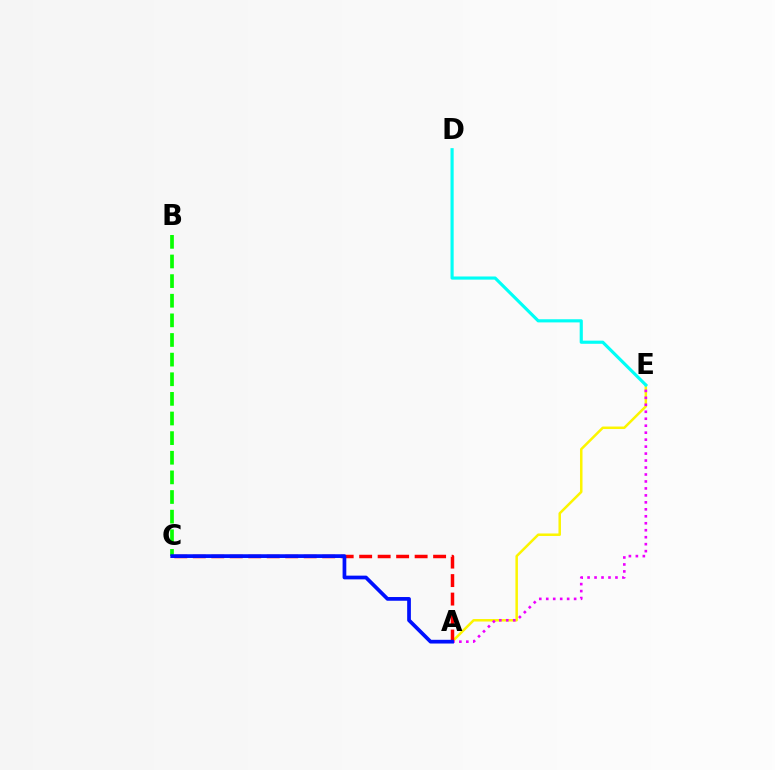{('B', 'C'): [{'color': '#08ff00', 'line_style': 'dashed', 'thickness': 2.67}], ('A', 'E'): [{'color': '#fcf500', 'line_style': 'solid', 'thickness': 1.8}, {'color': '#ee00ff', 'line_style': 'dotted', 'thickness': 1.89}], ('A', 'C'): [{'color': '#ff0000', 'line_style': 'dashed', 'thickness': 2.51}, {'color': '#0010ff', 'line_style': 'solid', 'thickness': 2.68}], ('D', 'E'): [{'color': '#00fff6', 'line_style': 'solid', 'thickness': 2.26}]}